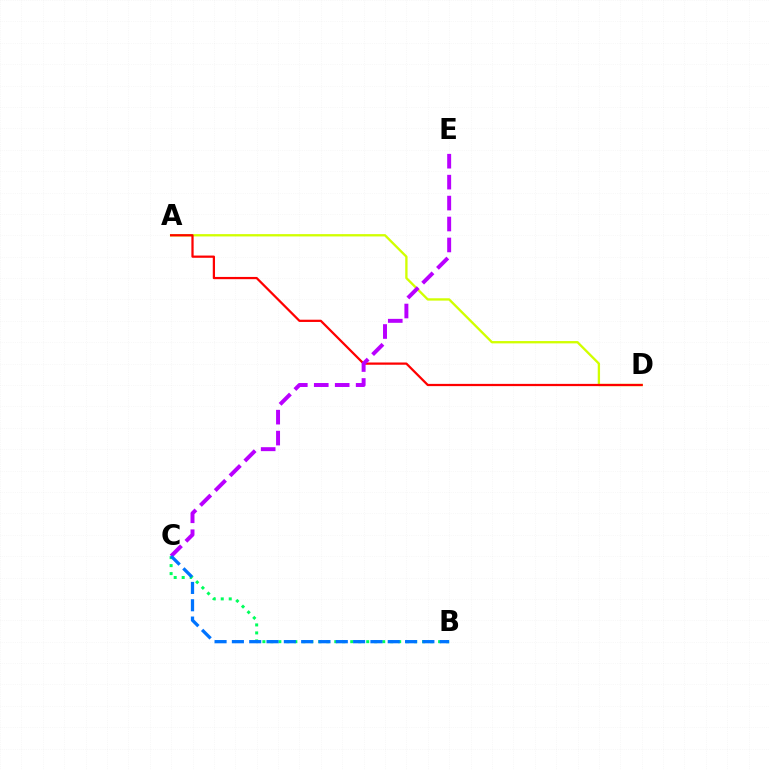{('B', 'C'): [{'color': '#00ff5c', 'line_style': 'dotted', 'thickness': 2.17}, {'color': '#0074ff', 'line_style': 'dashed', 'thickness': 2.35}], ('A', 'D'): [{'color': '#d1ff00', 'line_style': 'solid', 'thickness': 1.67}, {'color': '#ff0000', 'line_style': 'solid', 'thickness': 1.61}], ('C', 'E'): [{'color': '#b900ff', 'line_style': 'dashed', 'thickness': 2.84}]}